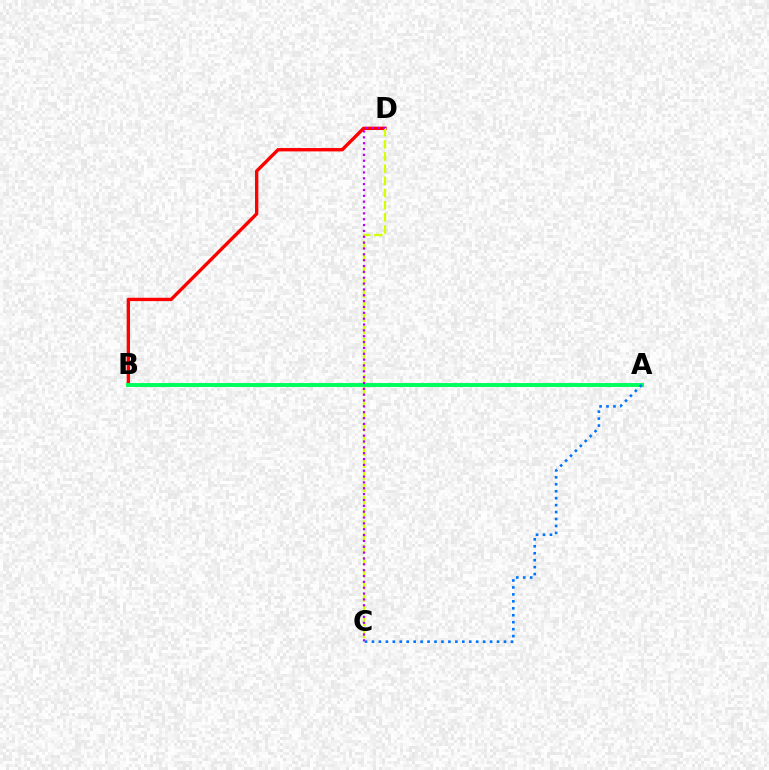{('B', 'D'): [{'color': '#ff0000', 'line_style': 'solid', 'thickness': 2.42}], ('C', 'D'): [{'color': '#d1ff00', 'line_style': 'dashed', 'thickness': 1.65}, {'color': '#b900ff', 'line_style': 'dotted', 'thickness': 1.59}], ('A', 'B'): [{'color': '#00ff5c', 'line_style': 'solid', 'thickness': 2.81}], ('A', 'C'): [{'color': '#0074ff', 'line_style': 'dotted', 'thickness': 1.89}]}